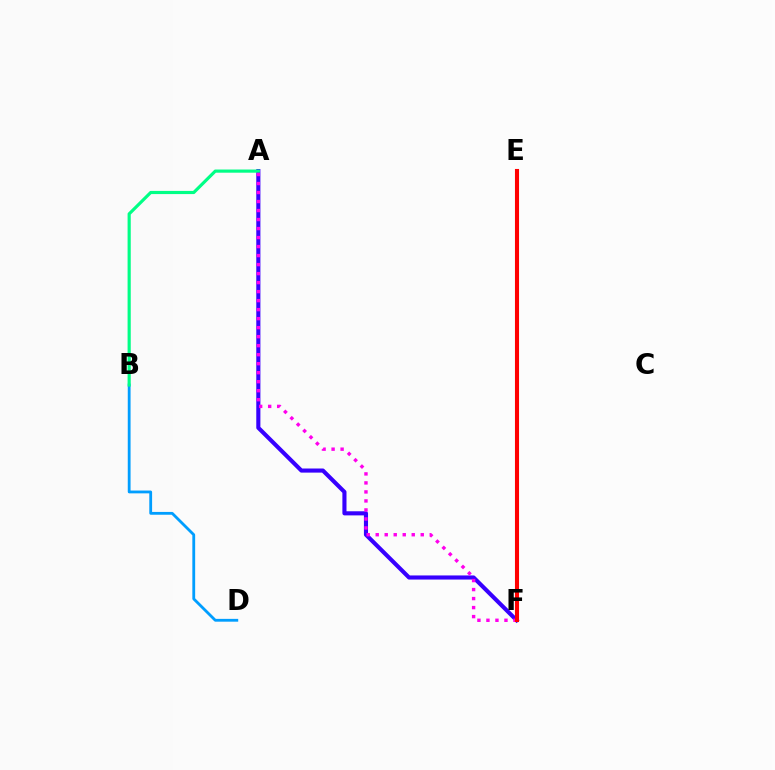{('E', 'F'): [{'color': '#4fff00', 'line_style': 'solid', 'thickness': 1.7}, {'color': '#ffd500', 'line_style': 'dashed', 'thickness': 2.82}, {'color': '#ff0000', 'line_style': 'solid', 'thickness': 2.94}], ('A', 'F'): [{'color': '#3700ff', 'line_style': 'solid', 'thickness': 2.96}, {'color': '#ff00ed', 'line_style': 'dotted', 'thickness': 2.45}], ('B', 'D'): [{'color': '#009eff', 'line_style': 'solid', 'thickness': 2.02}], ('A', 'B'): [{'color': '#00ff86', 'line_style': 'solid', 'thickness': 2.28}]}